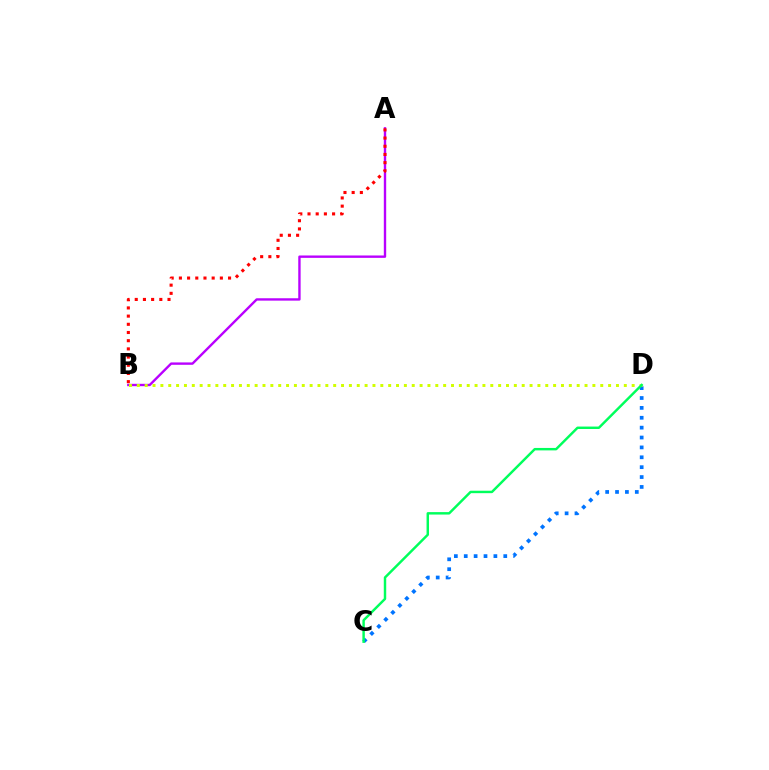{('A', 'B'): [{'color': '#b900ff', 'line_style': 'solid', 'thickness': 1.71}, {'color': '#ff0000', 'line_style': 'dotted', 'thickness': 2.23}], ('C', 'D'): [{'color': '#0074ff', 'line_style': 'dotted', 'thickness': 2.68}, {'color': '#00ff5c', 'line_style': 'solid', 'thickness': 1.76}], ('B', 'D'): [{'color': '#d1ff00', 'line_style': 'dotted', 'thickness': 2.13}]}